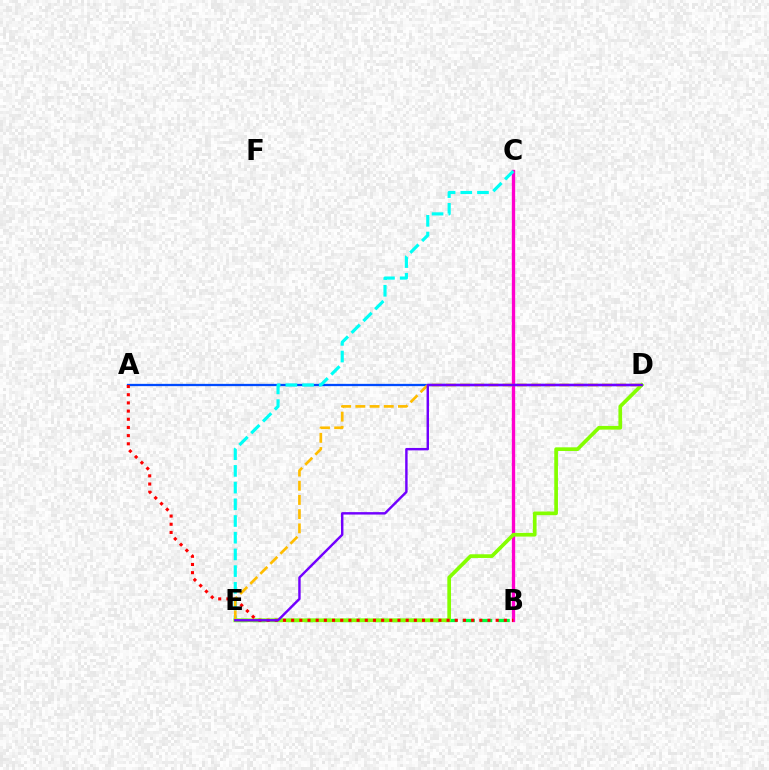{('B', 'E'): [{'color': '#00ff39', 'line_style': 'dashed', 'thickness': 2.37}], ('A', 'D'): [{'color': '#004bff', 'line_style': 'solid', 'thickness': 1.65}], ('B', 'C'): [{'color': '#ff00cf', 'line_style': 'solid', 'thickness': 2.4}], ('D', 'E'): [{'color': '#84ff00', 'line_style': 'solid', 'thickness': 2.66}, {'color': '#ffbd00', 'line_style': 'dashed', 'thickness': 1.93}, {'color': '#7200ff', 'line_style': 'solid', 'thickness': 1.75}], ('A', 'B'): [{'color': '#ff0000', 'line_style': 'dotted', 'thickness': 2.22}], ('C', 'E'): [{'color': '#00fff6', 'line_style': 'dashed', 'thickness': 2.27}]}